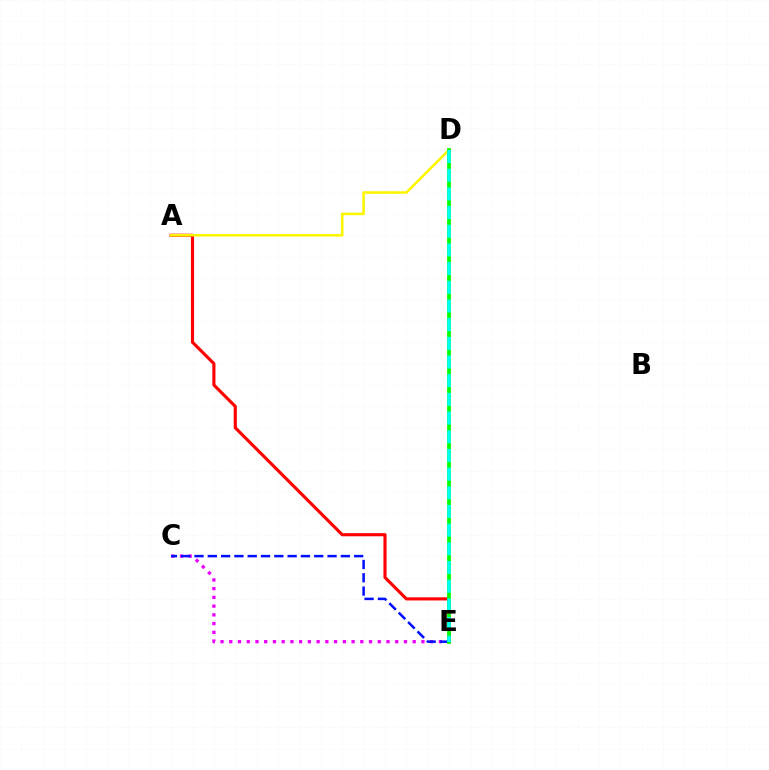{('A', 'E'): [{'color': '#ff0000', 'line_style': 'solid', 'thickness': 2.25}], ('C', 'E'): [{'color': '#ee00ff', 'line_style': 'dotted', 'thickness': 2.37}, {'color': '#0010ff', 'line_style': 'dashed', 'thickness': 1.81}], ('A', 'D'): [{'color': '#fcf500', 'line_style': 'solid', 'thickness': 1.85}], ('D', 'E'): [{'color': '#08ff00', 'line_style': 'solid', 'thickness': 2.7}, {'color': '#00fff6', 'line_style': 'dashed', 'thickness': 2.54}]}